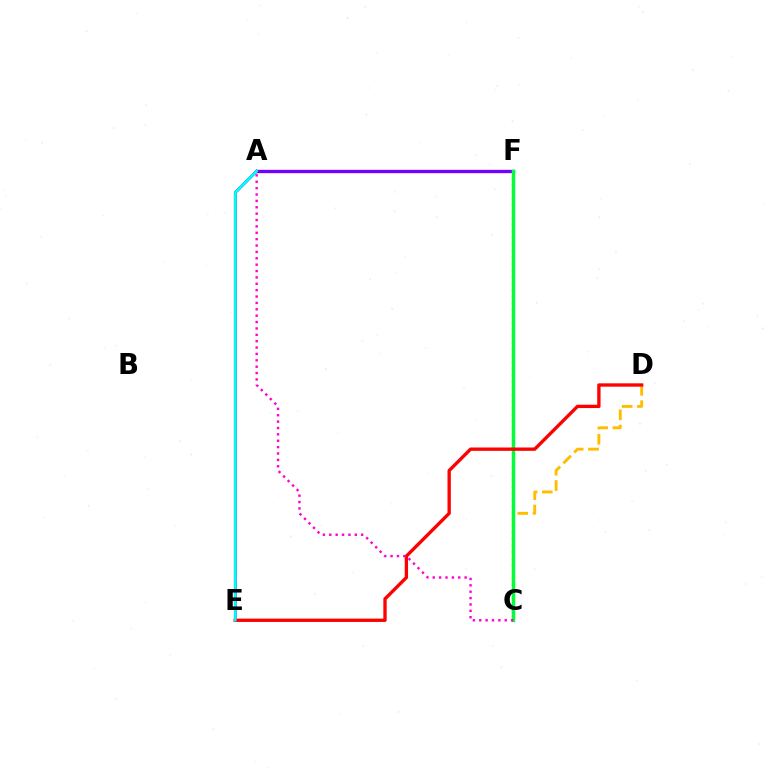{('C', 'F'): [{'color': '#84ff00', 'line_style': 'dotted', 'thickness': 1.78}, {'color': '#00ff39', 'line_style': 'solid', 'thickness': 2.47}], ('A', 'F'): [{'color': '#7200ff', 'line_style': 'solid', 'thickness': 2.39}], ('A', 'E'): [{'color': '#004bff', 'line_style': 'solid', 'thickness': 2.0}, {'color': '#00fff6', 'line_style': 'solid', 'thickness': 1.75}], ('C', 'D'): [{'color': '#ffbd00', 'line_style': 'dashed', 'thickness': 2.08}], ('D', 'E'): [{'color': '#ff0000', 'line_style': 'solid', 'thickness': 2.4}], ('A', 'C'): [{'color': '#ff00cf', 'line_style': 'dotted', 'thickness': 1.73}]}